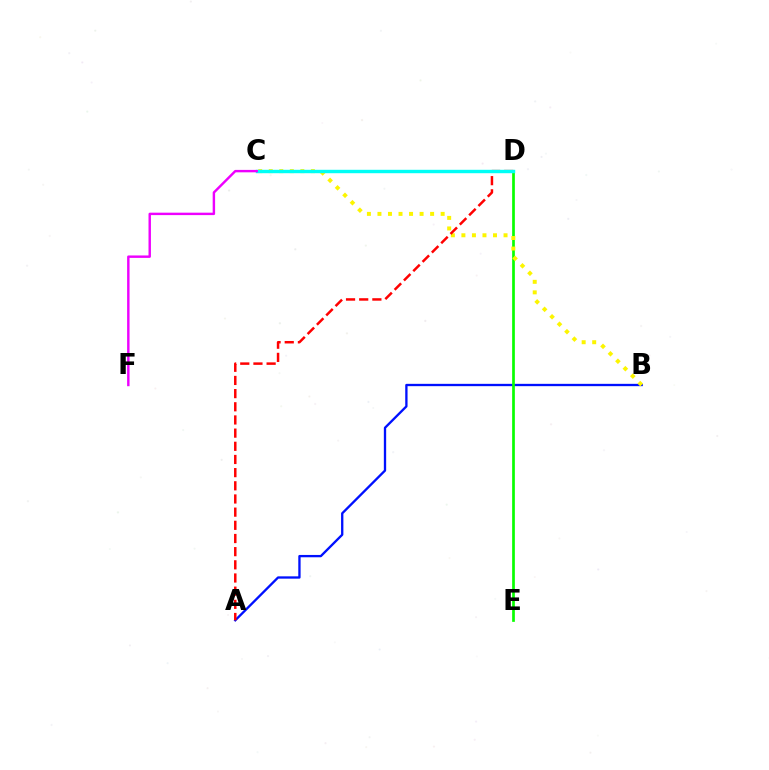{('A', 'B'): [{'color': '#0010ff', 'line_style': 'solid', 'thickness': 1.67}], ('D', 'E'): [{'color': '#08ff00', 'line_style': 'solid', 'thickness': 1.94}], ('B', 'C'): [{'color': '#fcf500', 'line_style': 'dotted', 'thickness': 2.86}], ('A', 'D'): [{'color': '#ff0000', 'line_style': 'dashed', 'thickness': 1.79}], ('C', 'D'): [{'color': '#00fff6', 'line_style': 'solid', 'thickness': 2.46}], ('C', 'F'): [{'color': '#ee00ff', 'line_style': 'solid', 'thickness': 1.75}]}